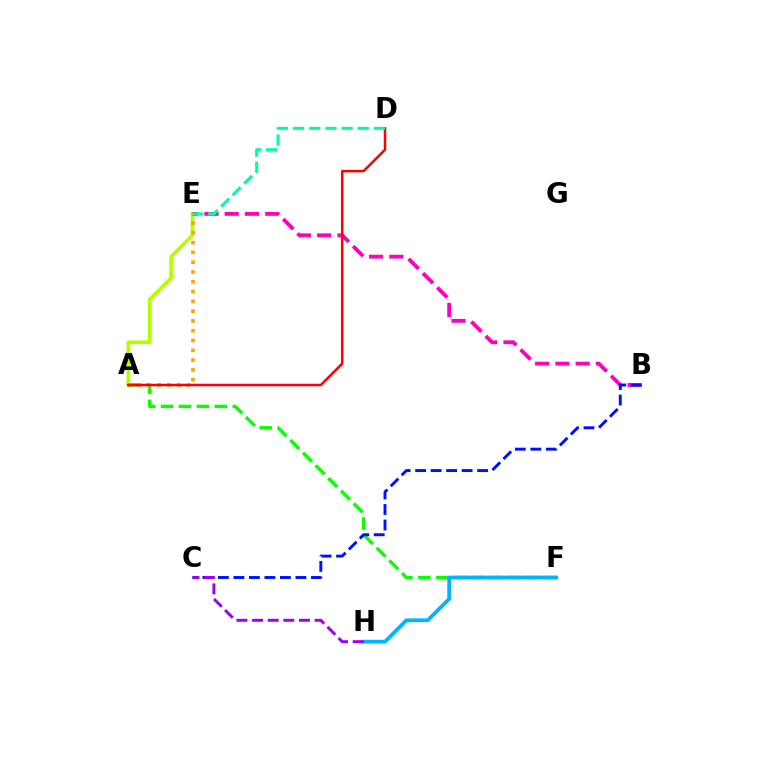{('A', 'E'): [{'color': '#b3ff00', 'line_style': 'solid', 'thickness': 2.63}, {'color': '#ffa500', 'line_style': 'dotted', 'thickness': 2.66}], ('A', 'F'): [{'color': '#08ff00', 'line_style': 'dashed', 'thickness': 2.44}], ('B', 'E'): [{'color': '#ff00bd', 'line_style': 'dashed', 'thickness': 2.75}], ('A', 'D'): [{'color': '#ff0000', 'line_style': 'solid', 'thickness': 1.81}], ('B', 'C'): [{'color': '#0010ff', 'line_style': 'dashed', 'thickness': 2.11}], ('F', 'H'): [{'color': '#00b5ff', 'line_style': 'solid', 'thickness': 2.71}], ('C', 'H'): [{'color': '#9b00ff', 'line_style': 'dashed', 'thickness': 2.12}], ('D', 'E'): [{'color': '#00ff9d', 'line_style': 'dashed', 'thickness': 2.19}]}